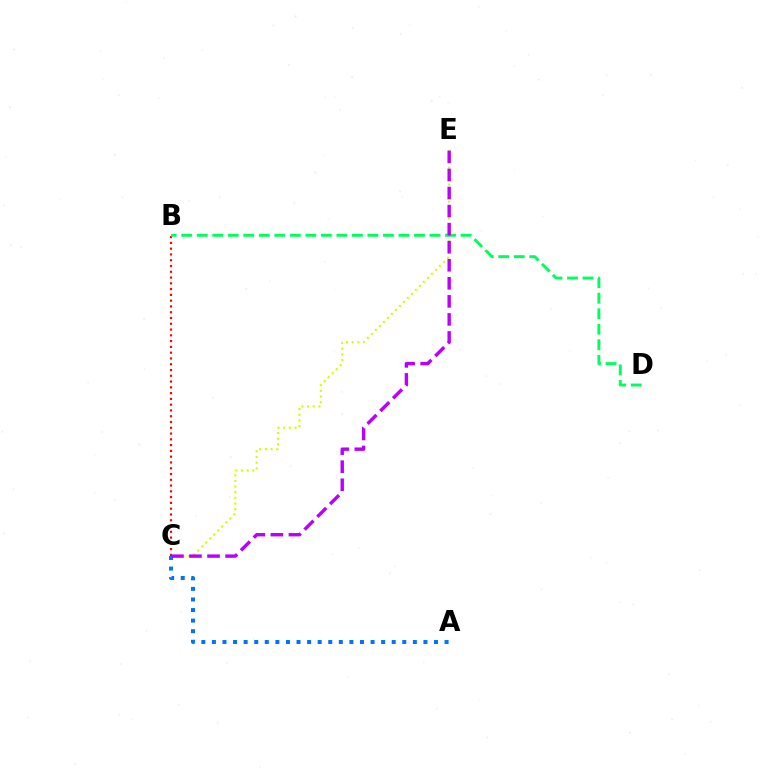{('A', 'C'): [{'color': '#0074ff', 'line_style': 'dotted', 'thickness': 2.87}], ('C', 'E'): [{'color': '#d1ff00', 'line_style': 'dotted', 'thickness': 1.54}, {'color': '#b900ff', 'line_style': 'dashed', 'thickness': 2.45}], ('B', 'C'): [{'color': '#ff0000', 'line_style': 'dotted', 'thickness': 1.57}], ('B', 'D'): [{'color': '#00ff5c', 'line_style': 'dashed', 'thickness': 2.11}]}